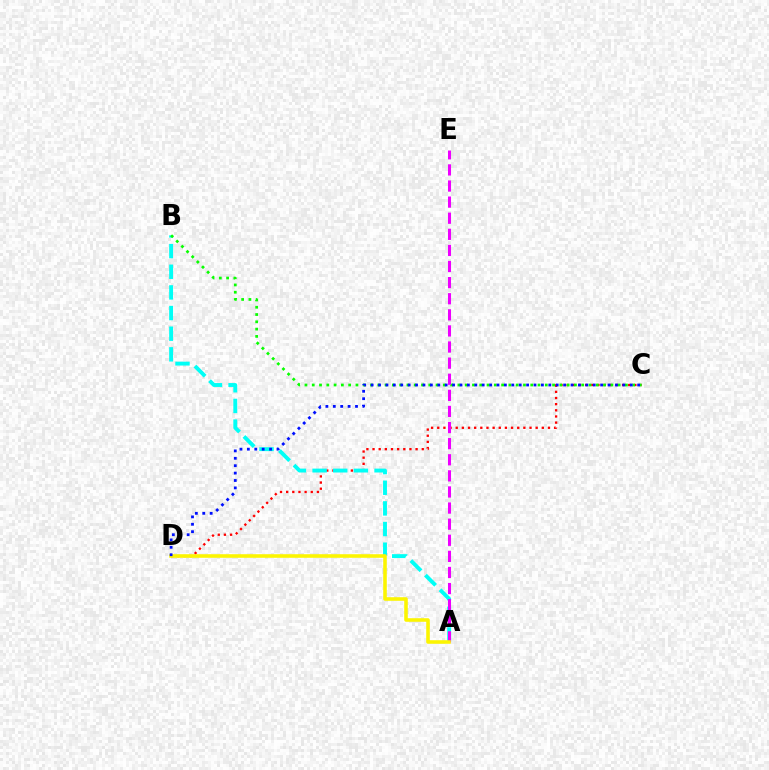{('C', 'D'): [{'color': '#ff0000', 'line_style': 'dotted', 'thickness': 1.67}, {'color': '#0010ff', 'line_style': 'dotted', 'thickness': 2.01}], ('A', 'B'): [{'color': '#00fff6', 'line_style': 'dashed', 'thickness': 2.8}], ('B', 'C'): [{'color': '#08ff00', 'line_style': 'dotted', 'thickness': 1.98}], ('A', 'E'): [{'color': '#ee00ff', 'line_style': 'dashed', 'thickness': 2.19}], ('A', 'D'): [{'color': '#fcf500', 'line_style': 'solid', 'thickness': 2.57}]}